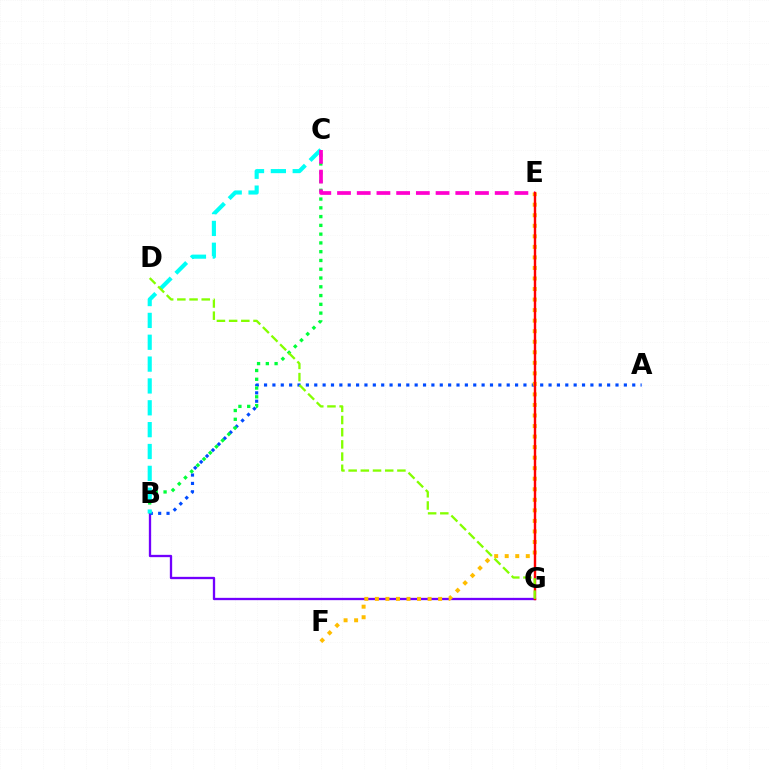{('B', 'G'): [{'color': '#7200ff', 'line_style': 'solid', 'thickness': 1.67}], ('A', 'B'): [{'color': '#004bff', 'line_style': 'dotted', 'thickness': 2.27}], ('B', 'C'): [{'color': '#00ff39', 'line_style': 'dotted', 'thickness': 2.38}, {'color': '#00fff6', 'line_style': 'dashed', 'thickness': 2.97}], ('E', 'F'): [{'color': '#ffbd00', 'line_style': 'dotted', 'thickness': 2.86}], ('C', 'E'): [{'color': '#ff00cf', 'line_style': 'dashed', 'thickness': 2.68}], ('E', 'G'): [{'color': '#ff0000', 'line_style': 'solid', 'thickness': 1.74}], ('D', 'G'): [{'color': '#84ff00', 'line_style': 'dashed', 'thickness': 1.66}]}